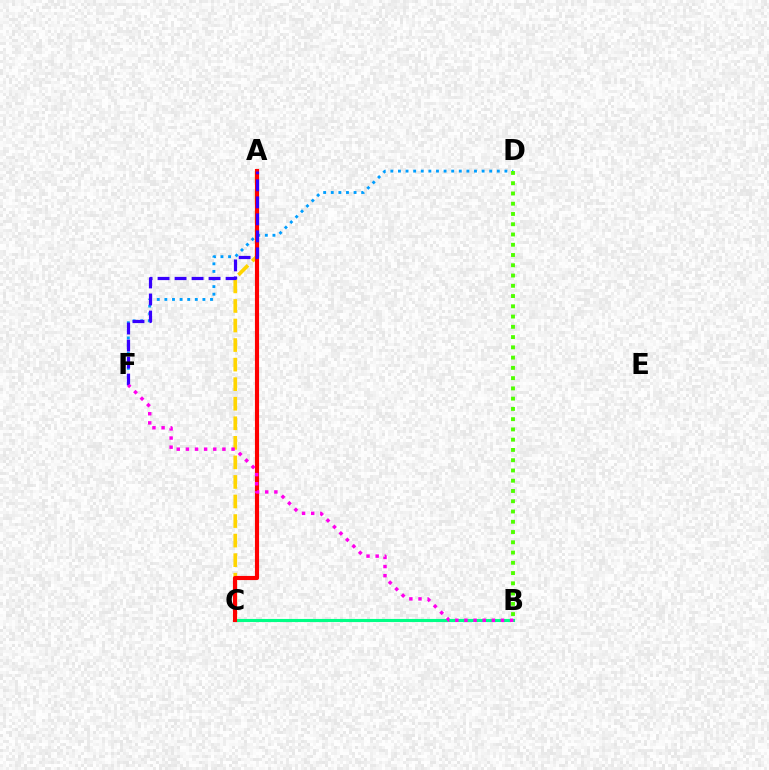{('B', 'C'): [{'color': '#00ff86', 'line_style': 'solid', 'thickness': 2.24}], ('D', 'F'): [{'color': '#009eff', 'line_style': 'dotted', 'thickness': 2.07}], ('A', 'C'): [{'color': '#ffd500', 'line_style': 'dashed', 'thickness': 2.66}, {'color': '#ff0000', 'line_style': 'solid', 'thickness': 2.97}], ('B', 'D'): [{'color': '#4fff00', 'line_style': 'dotted', 'thickness': 2.79}], ('A', 'F'): [{'color': '#3700ff', 'line_style': 'dashed', 'thickness': 2.31}], ('B', 'F'): [{'color': '#ff00ed', 'line_style': 'dotted', 'thickness': 2.48}]}